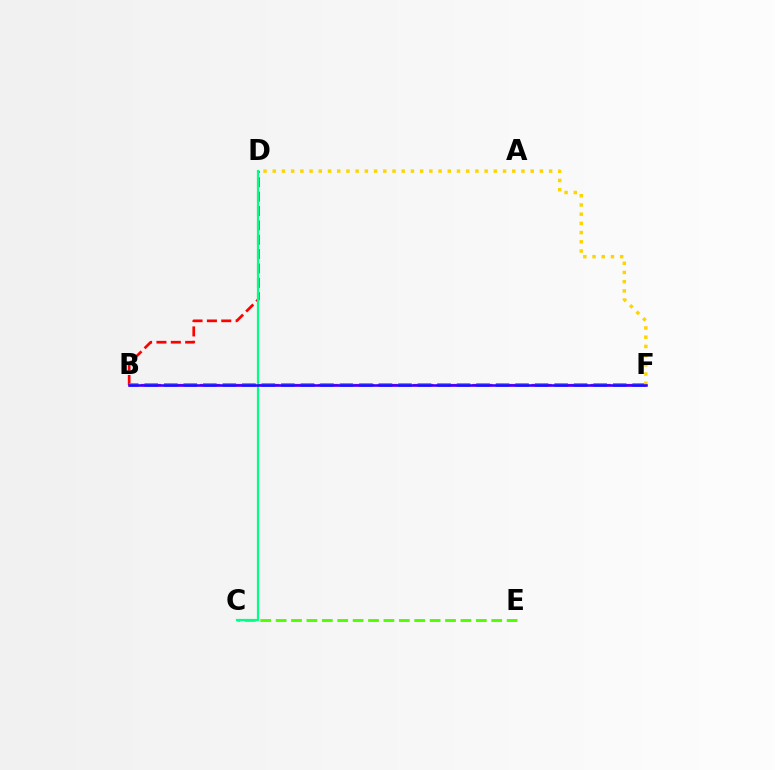{('B', 'F'): [{'color': '#ff00ed', 'line_style': 'dashed', 'thickness': 1.61}, {'color': '#009eff', 'line_style': 'dashed', 'thickness': 2.65}, {'color': '#3700ff', 'line_style': 'solid', 'thickness': 1.86}], ('C', 'E'): [{'color': '#4fff00', 'line_style': 'dashed', 'thickness': 2.09}], ('B', 'D'): [{'color': '#ff0000', 'line_style': 'dashed', 'thickness': 1.95}], ('C', 'D'): [{'color': '#00ff86', 'line_style': 'solid', 'thickness': 1.59}], ('D', 'F'): [{'color': '#ffd500', 'line_style': 'dotted', 'thickness': 2.5}]}